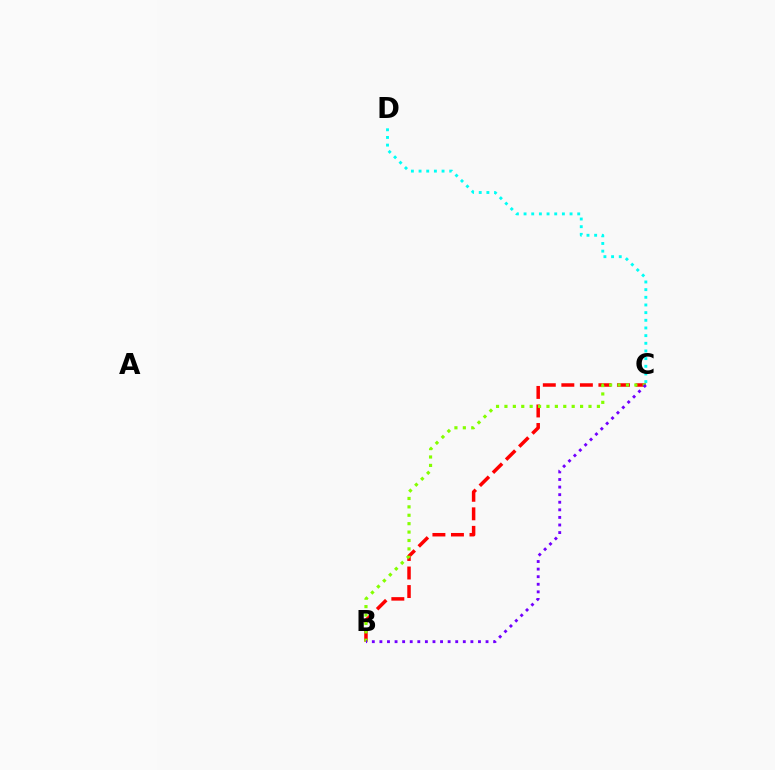{('B', 'C'): [{'color': '#ff0000', 'line_style': 'dashed', 'thickness': 2.52}, {'color': '#84ff00', 'line_style': 'dotted', 'thickness': 2.28}, {'color': '#7200ff', 'line_style': 'dotted', 'thickness': 2.06}], ('C', 'D'): [{'color': '#00fff6', 'line_style': 'dotted', 'thickness': 2.08}]}